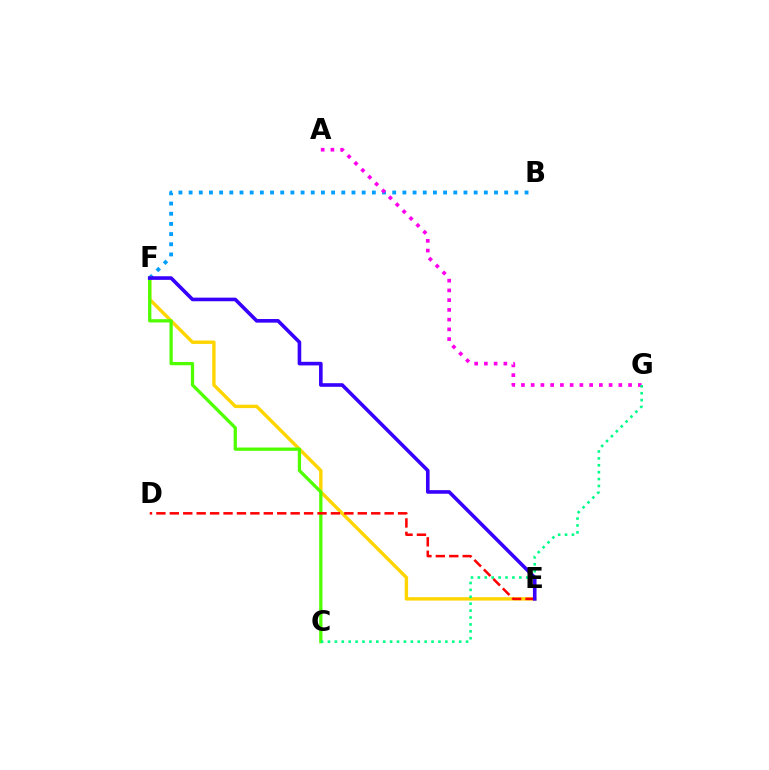{('E', 'F'): [{'color': '#ffd500', 'line_style': 'solid', 'thickness': 2.44}, {'color': '#3700ff', 'line_style': 'solid', 'thickness': 2.6}], ('B', 'F'): [{'color': '#009eff', 'line_style': 'dotted', 'thickness': 2.77}], ('A', 'G'): [{'color': '#ff00ed', 'line_style': 'dotted', 'thickness': 2.65}], ('C', 'F'): [{'color': '#4fff00', 'line_style': 'solid', 'thickness': 2.35}], ('C', 'G'): [{'color': '#00ff86', 'line_style': 'dotted', 'thickness': 1.88}], ('D', 'E'): [{'color': '#ff0000', 'line_style': 'dashed', 'thickness': 1.82}]}